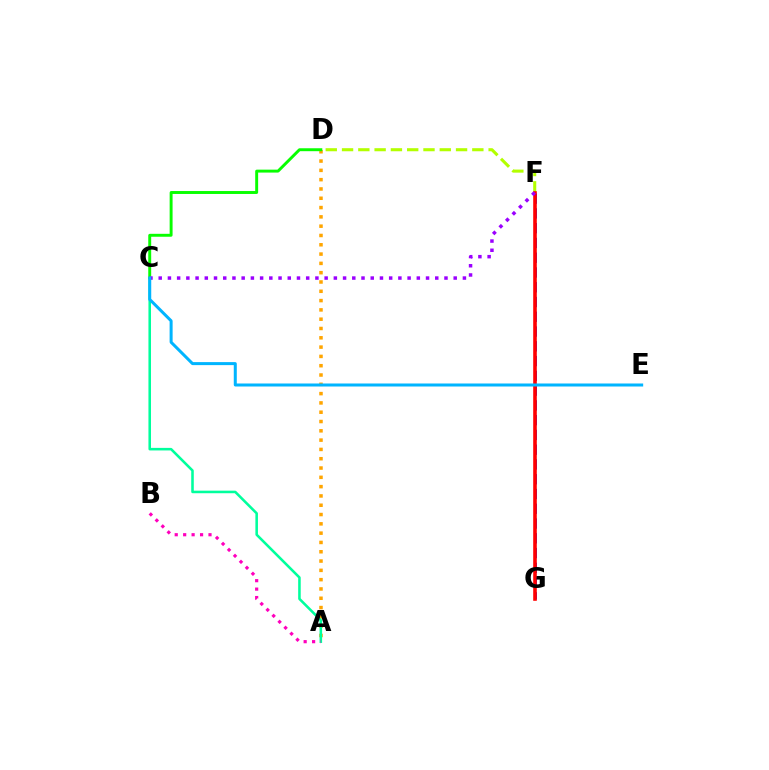{('A', 'D'): [{'color': '#ffa500', 'line_style': 'dotted', 'thickness': 2.53}], ('A', 'C'): [{'color': '#00ff9d', 'line_style': 'solid', 'thickness': 1.84}], ('A', 'B'): [{'color': '#ff00bd', 'line_style': 'dotted', 'thickness': 2.29}], ('F', 'G'): [{'color': '#0010ff', 'line_style': 'dashed', 'thickness': 2.01}, {'color': '#ff0000', 'line_style': 'solid', 'thickness': 2.59}], ('C', 'D'): [{'color': '#08ff00', 'line_style': 'solid', 'thickness': 2.11}], ('D', 'F'): [{'color': '#b3ff00', 'line_style': 'dashed', 'thickness': 2.21}], ('C', 'F'): [{'color': '#9b00ff', 'line_style': 'dotted', 'thickness': 2.5}], ('C', 'E'): [{'color': '#00b5ff', 'line_style': 'solid', 'thickness': 2.17}]}